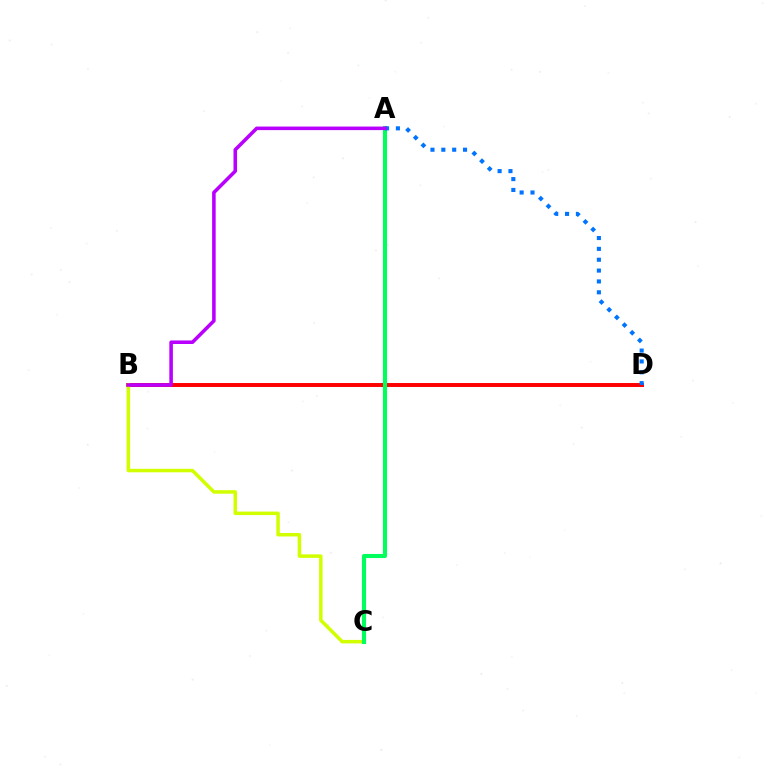{('B', 'D'): [{'color': '#ff0000', 'line_style': 'solid', 'thickness': 2.84}], ('B', 'C'): [{'color': '#d1ff00', 'line_style': 'solid', 'thickness': 2.52}], ('A', 'C'): [{'color': '#00ff5c', 'line_style': 'solid', 'thickness': 2.95}], ('A', 'D'): [{'color': '#0074ff', 'line_style': 'dotted', 'thickness': 2.95}], ('A', 'B'): [{'color': '#b900ff', 'line_style': 'solid', 'thickness': 2.56}]}